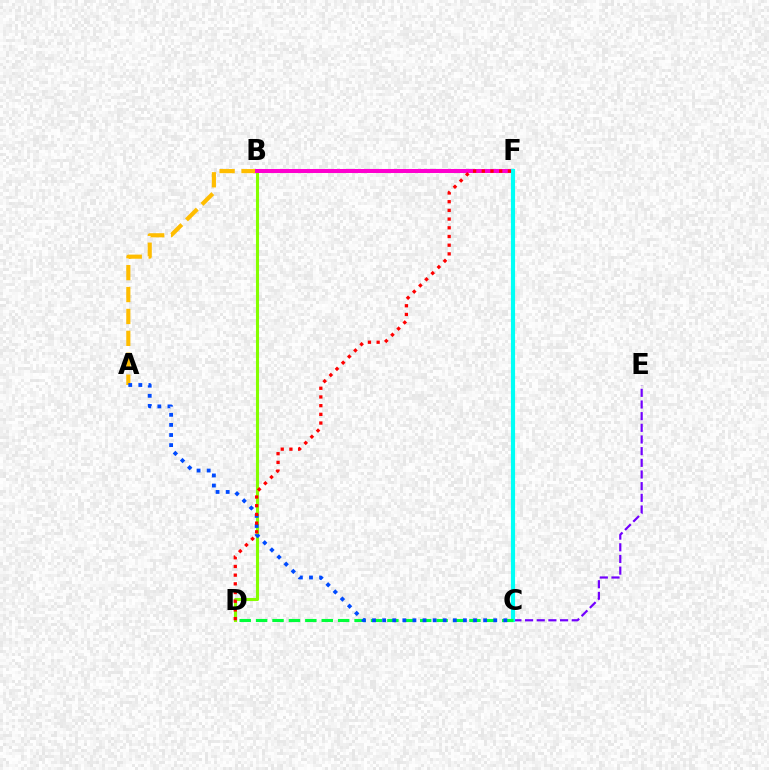{('C', 'E'): [{'color': '#7200ff', 'line_style': 'dashed', 'thickness': 1.58}], ('B', 'D'): [{'color': '#84ff00', 'line_style': 'solid', 'thickness': 2.21}], ('A', 'B'): [{'color': '#ffbd00', 'line_style': 'dashed', 'thickness': 2.98}], ('B', 'F'): [{'color': '#ff00cf', 'line_style': 'solid', 'thickness': 2.89}], ('C', 'F'): [{'color': '#00fff6', 'line_style': 'solid', 'thickness': 2.99}], ('C', 'D'): [{'color': '#00ff39', 'line_style': 'dashed', 'thickness': 2.23}], ('A', 'C'): [{'color': '#004bff', 'line_style': 'dotted', 'thickness': 2.74}], ('D', 'F'): [{'color': '#ff0000', 'line_style': 'dotted', 'thickness': 2.36}]}